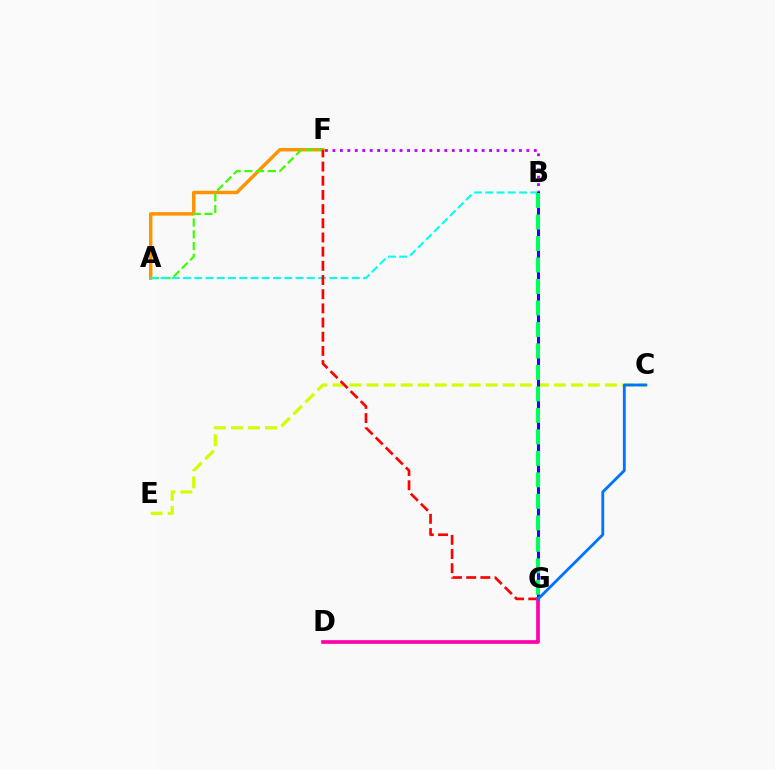{('A', 'F'): [{'color': '#ff9400', 'line_style': 'solid', 'thickness': 2.5}, {'color': '#3dff00', 'line_style': 'dashed', 'thickness': 1.59}], ('B', 'F'): [{'color': '#b900ff', 'line_style': 'dotted', 'thickness': 2.03}], ('C', 'E'): [{'color': '#d1ff00', 'line_style': 'dashed', 'thickness': 2.31}], ('A', 'B'): [{'color': '#00fff6', 'line_style': 'dashed', 'thickness': 1.53}], ('B', 'G'): [{'color': '#2500ff', 'line_style': 'solid', 'thickness': 2.21}, {'color': '#00ff5c', 'line_style': 'dashed', 'thickness': 2.92}], ('F', 'G'): [{'color': '#ff0000', 'line_style': 'dashed', 'thickness': 1.93}], ('D', 'G'): [{'color': '#ff00ac', 'line_style': 'solid', 'thickness': 2.64}], ('C', 'G'): [{'color': '#0074ff', 'line_style': 'solid', 'thickness': 2.04}]}